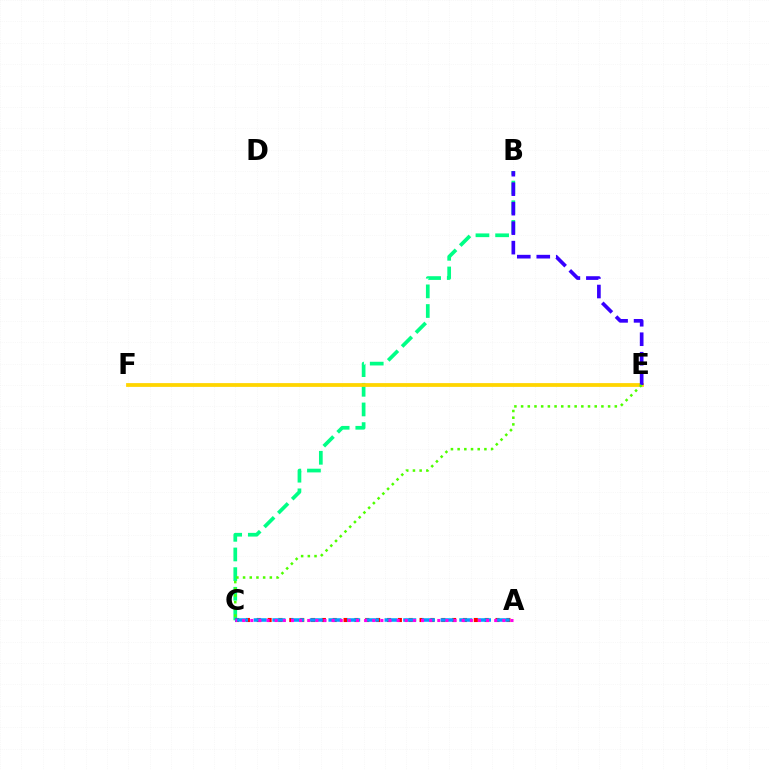{('B', 'C'): [{'color': '#00ff86', 'line_style': 'dashed', 'thickness': 2.67}], ('E', 'F'): [{'color': '#ffd500', 'line_style': 'solid', 'thickness': 2.72}], ('B', 'E'): [{'color': '#3700ff', 'line_style': 'dashed', 'thickness': 2.65}], ('A', 'C'): [{'color': '#ff0000', 'line_style': 'dotted', 'thickness': 2.95}, {'color': '#009eff', 'line_style': 'dashed', 'thickness': 2.54}, {'color': '#ff00ed', 'line_style': 'dotted', 'thickness': 2.21}], ('C', 'E'): [{'color': '#4fff00', 'line_style': 'dotted', 'thickness': 1.82}]}